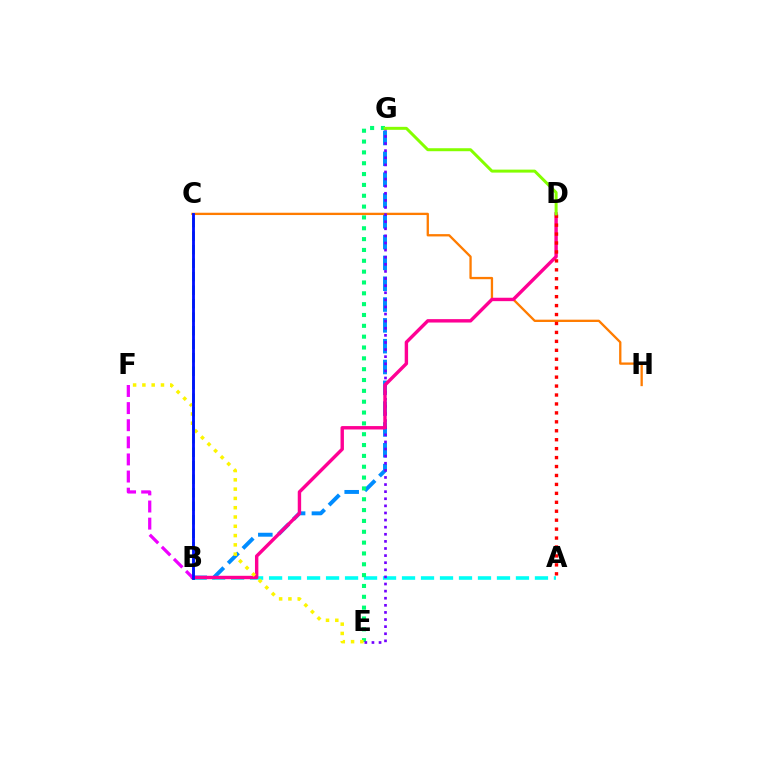{('B', 'G'): [{'color': '#008cff', 'line_style': 'dashed', 'thickness': 2.83}], ('B', 'C'): [{'color': '#08ff00', 'line_style': 'dashed', 'thickness': 1.83}, {'color': '#0010ff', 'line_style': 'solid', 'thickness': 2.05}], ('A', 'B'): [{'color': '#00fff6', 'line_style': 'dashed', 'thickness': 2.58}], ('E', 'G'): [{'color': '#00ff74', 'line_style': 'dotted', 'thickness': 2.94}, {'color': '#7200ff', 'line_style': 'dotted', 'thickness': 1.93}], ('C', 'H'): [{'color': '#ff7c00', 'line_style': 'solid', 'thickness': 1.66}], ('B', 'D'): [{'color': '#ff0094', 'line_style': 'solid', 'thickness': 2.45}], ('E', 'F'): [{'color': '#fcf500', 'line_style': 'dotted', 'thickness': 2.52}], ('A', 'D'): [{'color': '#ff0000', 'line_style': 'dotted', 'thickness': 2.43}], ('B', 'F'): [{'color': '#ee00ff', 'line_style': 'dashed', 'thickness': 2.33}], ('D', 'G'): [{'color': '#84ff00', 'line_style': 'solid', 'thickness': 2.15}]}